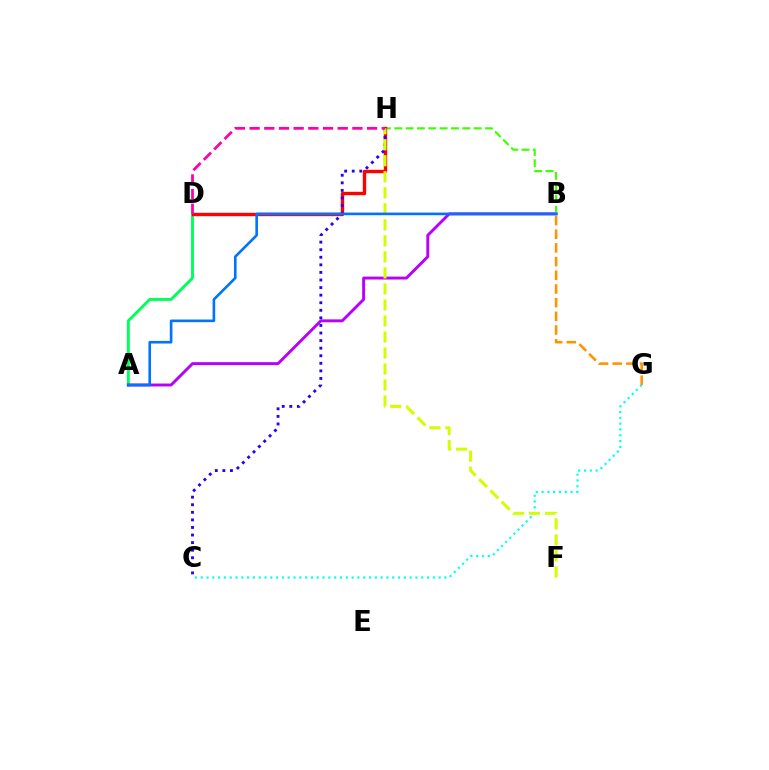{('C', 'G'): [{'color': '#00fff6', 'line_style': 'dotted', 'thickness': 1.58}], ('A', 'D'): [{'color': '#00ff5c', 'line_style': 'solid', 'thickness': 2.1}], ('A', 'B'): [{'color': '#b900ff', 'line_style': 'solid', 'thickness': 2.1}, {'color': '#0074ff', 'line_style': 'solid', 'thickness': 1.89}], ('B', 'H'): [{'color': '#3dff00', 'line_style': 'dashed', 'thickness': 1.54}], ('D', 'H'): [{'color': '#ff0000', 'line_style': 'solid', 'thickness': 2.43}, {'color': '#ff00ac', 'line_style': 'dashed', 'thickness': 1.99}], ('C', 'H'): [{'color': '#2500ff', 'line_style': 'dotted', 'thickness': 2.06}], ('F', 'H'): [{'color': '#d1ff00', 'line_style': 'dashed', 'thickness': 2.18}], ('B', 'G'): [{'color': '#ff9400', 'line_style': 'dashed', 'thickness': 1.86}]}